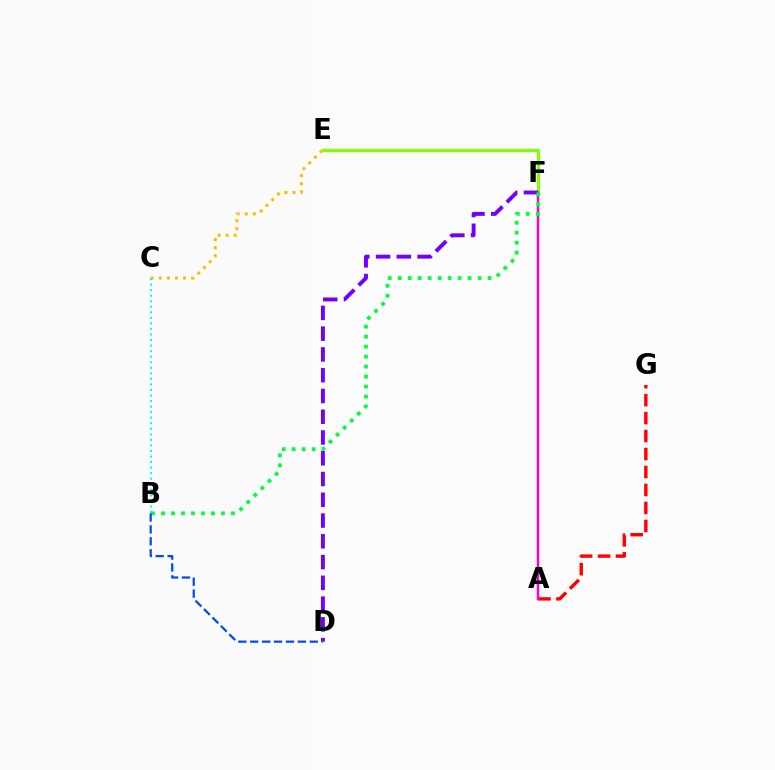{('A', 'G'): [{'color': '#ff0000', 'line_style': 'dashed', 'thickness': 2.44}], ('C', 'E'): [{'color': '#ffbd00', 'line_style': 'dotted', 'thickness': 2.2}], ('E', 'F'): [{'color': '#84ff00', 'line_style': 'solid', 'thickness': 2.27}], ('D', 'F'): [{'color': '#7200ff', 'line_style': 'dashed', 'thickness': 2.82}], ('A', 'F'): [{'color': '#ff00cf', 'line_style': 'solid', 'thickness': 1.76}], ('B', 'C'): [{'color': '#00fff6', 'line_style': 'dotted', 'thickness': 1.51}], ('B', 'F'): [{'color': '#00ff39', 'line_style': 'dotted', 'thickness': 2.71}], ('B', 'D'): [{'color': '#004bff', 'line_style': 'dashed', 'thickness': 1.62}]}